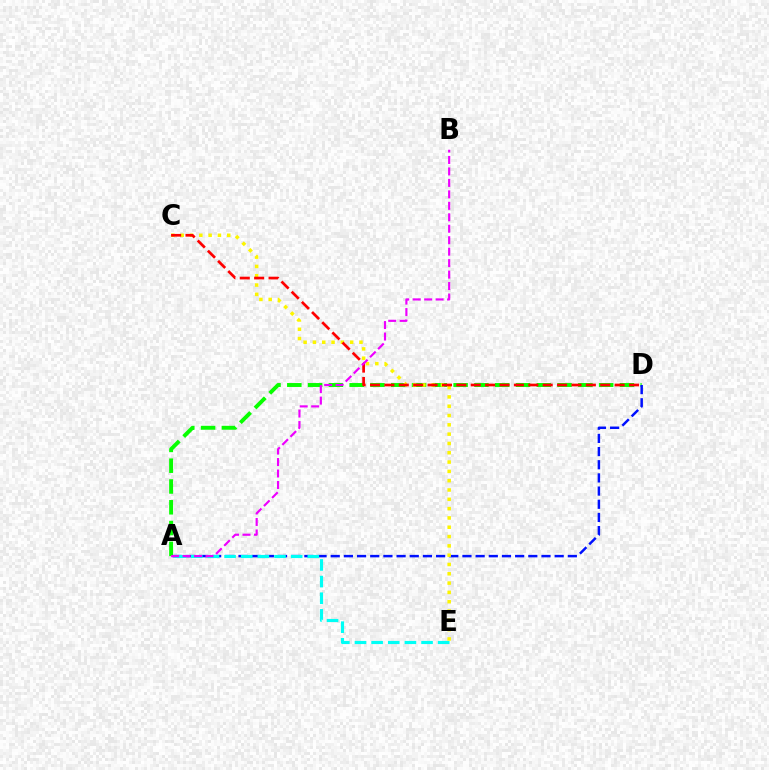{('A', 'D'): [{'color': '#08ff00', 'line_style': 'dashed', 'thickness': 2.82}, {'color': '#0010ff', 'line_style': 'dashed', 'thickness': 1.79}], ('A', 'E'): [{'color': '#00fff6', 'line_style': 'dashed', 'thickness': 2.26}], ('C', 'E'): [{'color': '#fcf500', 'line_style': 'dotted', 'thickness': 2.53}], ('C', 'D'): [{'color': '#ff0000', 'line_style': 'dashed', 'thickness': 1.95}], ('A', 'B'): [{'color': '#ee00ff', 'line_style': 'dashed', 'thickness': 1.56}]}